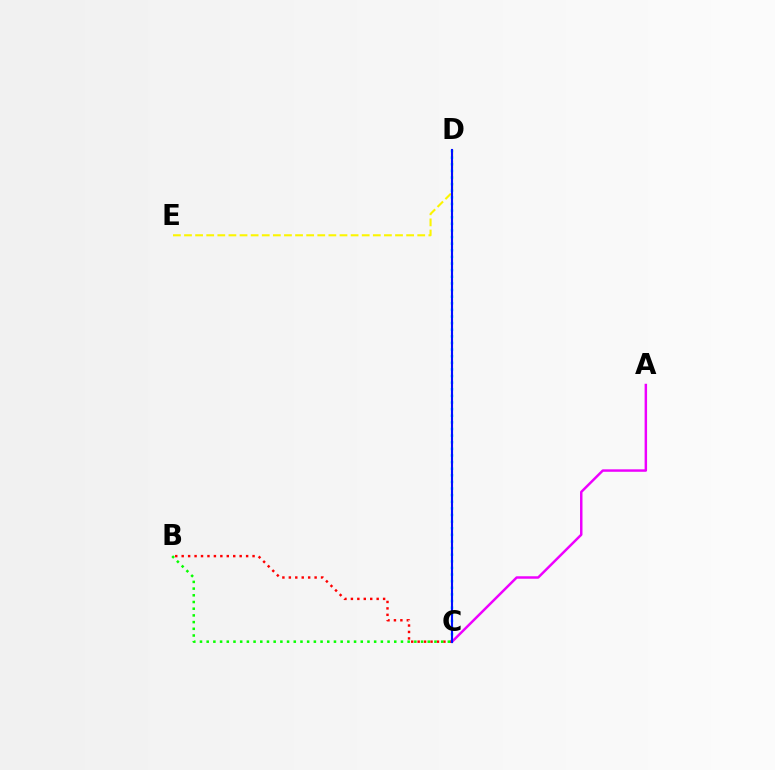{('C', 'D'): [{'color': '#00fff6', 'line_style': 'dotted', 'thickness': 1.8}, {'color': '#0010ff', 'line_style': 'solid', 'thickness': 1.52}], ('B', 'C'): [{'color': '#ff0000', 'line_style': 'dotted', 'thickness': 1.75}, {'color': '#08ff00', 'line_style': 'dotted', 'thickness': 1.82}], ('D', 'E'): [{'color': '#fcf500', 'line_style': 'dashed', 'thickness': 1.51}], ('A', 'C'): [{'color': '#ee00ff', 'line_style': 'solid', 'thickness': 1.77}]}